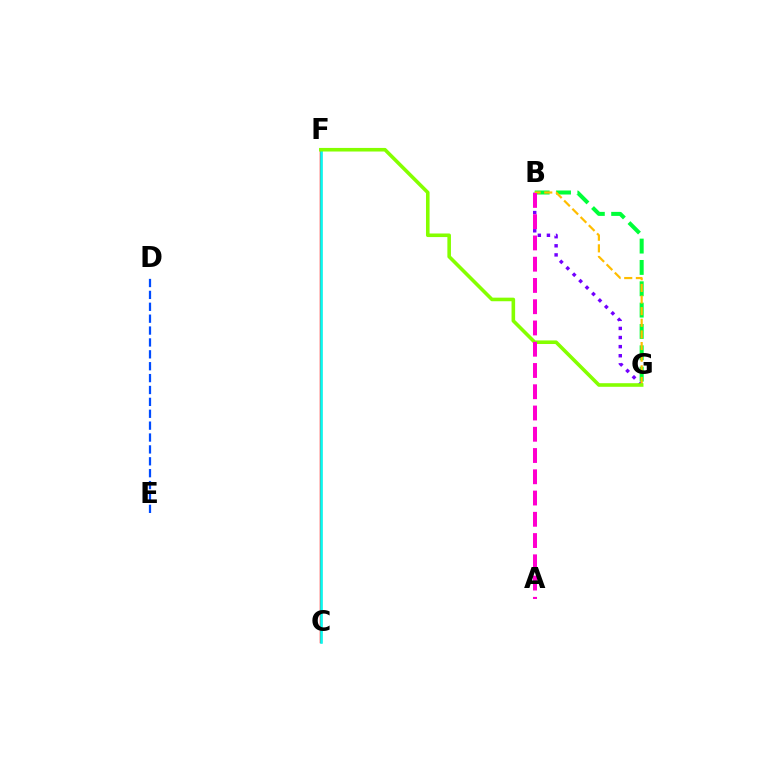{('B', 'G'): [{'color': '#7200ff', 'line_style': 'dotted', 'thickness': 2.47}, {'color': '#00ff39', 'line_style': 'dashed', 'thickness': 2.9}, {'color': '#ffbd00', 'line_style': 'dashed', 'thickness': 1.58}], ('C', 'F'): [{'color': '#ff0000', 'line_style': 'solid', 'thickness': 1.76}, {'color': '#00fff6', 'line_style': 'solid', 'thickness': 1.83}], ('D', 'E'): [{'color': '#004bff', 'line_style': 'dashed', 'thickness': 1.61}], ('F', 'G'): [{'color': '#84ff00', 'line_style': 'solid', 'thickness': 2.58}], ('A', 'B'): [{'color': '#ff00cf', 'line_style': 'dashed', 'thickness': 2.89}]}